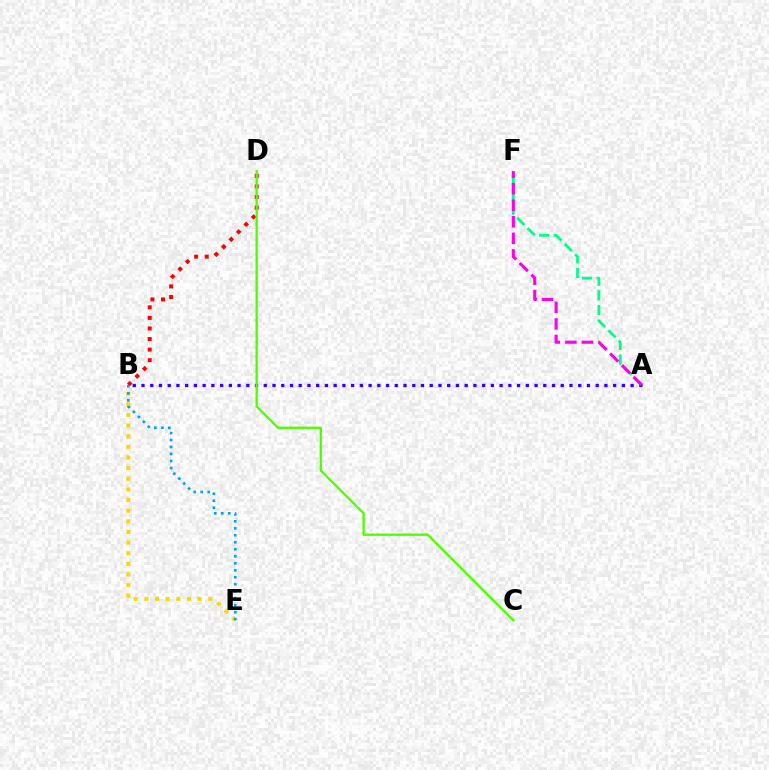{('B', 'D'): [{'color': '#ff0000', 'line_style': 'dotted', 'thickness': 2.87}], ('B', 'E'): [{'color': '#ffd500', 'line_style': 'dotted', 'thickness': 2.89}, {'color': '#009eff', 'line_style': 'dotted', 'thickness': 1.9}], ('A', 'F'): [{'color': '#00ff86', 'line_style': 'dashed', 'thickness': 1.98}, {'color': '#ff00ed', 'line_style': 'dashed', 'thickness': 2.25}], ('A', 'B'): [{'color': '#3700ff', 'line_style': 'dotted', 'thickness': 2.37}], ('C', 'D'): [{'color': '#4fff00', 'line_style': 'solid', 'thickness': 1.67}]}